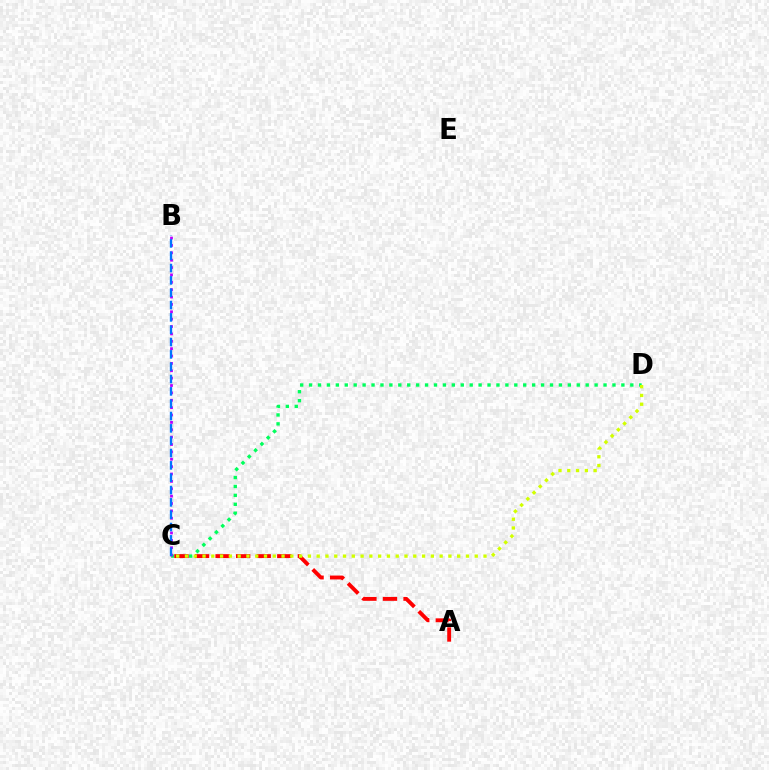{('C', 'D'): [{'color': '#00ff5c', 'line_style': 'dotted', 'thickness': 2.42}, {'color': '#d1ff00', 'line_style': 'dotted', 'thickness': 2.39}], ('B', 'C'): [{'color': '#b900ff', 'line_style': 'dotted', 'thickness': 2.0}, {'color': '#0074ff', 'line_style': 'dashed', 'thickness': 1.68}], ('A', 'C'): [{'color': '#ff0000', 'line_style': 'dashed', 'thickness': 2.79}]}